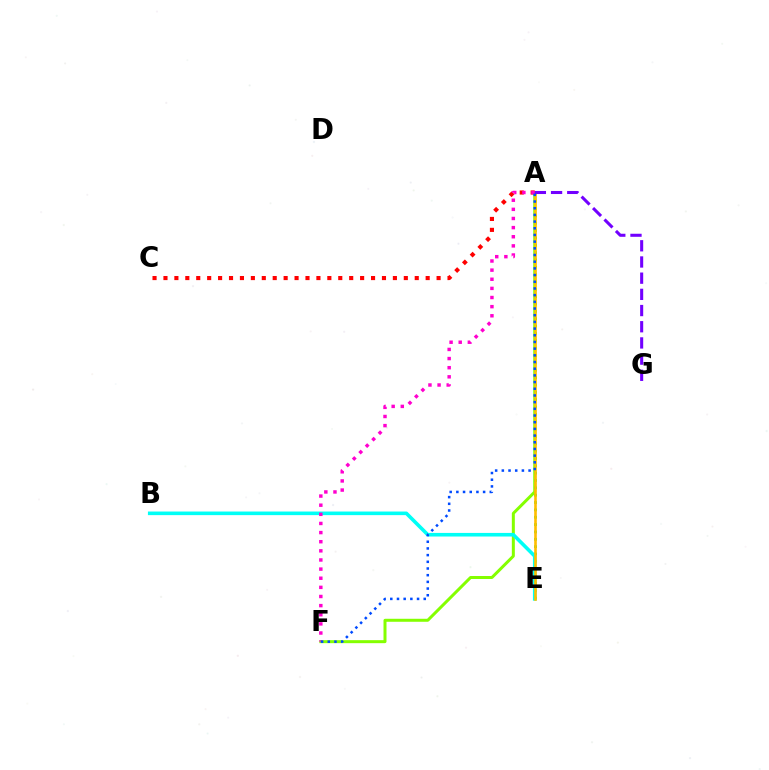{('A', 'F'): [{'color': '#84ff00', 'line_style': 'solid', 'thickness': 2.16}, {'color': '#ff00cf', 'line_style': 'dotted', 'thickness': 2.48}, {'color': '#004bff', 'line_style': 'dotted', 'thickness': 1.82}], ('A', 'E'): [{'color': '#00ff39', 'line_style': 'dotted', 'thickness': 2.0}, {'color': '#ffbd00', 'line_style': 'solid', 'thickness': 1.88}], ('B', 'E'): [{'color': '#00fff6', 'line_style': 'solid', 'thickness': 2.59}], ('A', 'G'): [{'color': '#7200ff', 'line_style': 'dashed', 'thickness': 2.2}], ('A', 'C'): [{'color': '#ff0000', 'line_style': 'dotted', 'thickness': 2.97}]}